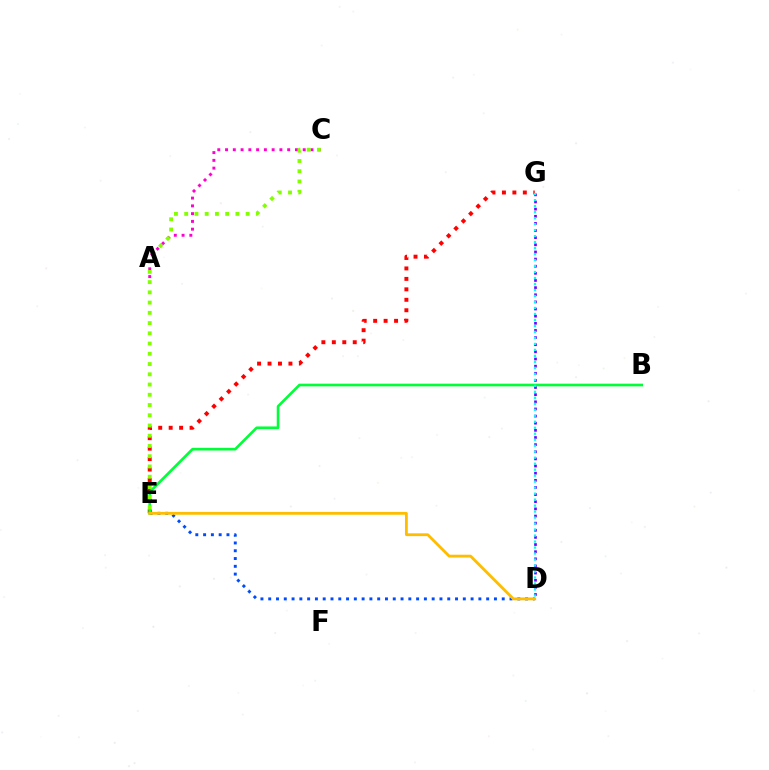{('D', 'G'): [{'color': '#7200ff', 'line_style': 'dotted', 'thickness': 1.94}, {'color': '#00fff6', 'line_style': 'dotted', 'thickness': 1.63}], ('A', 'C'): [{'color': '#ff00cf', 'line_style': 'dotted', 'thickness': 2.11}], ('D', 'E'): [{'color': '#004bff', 'line_style': 'dotted', 'thickness': 2.11}, {'color': '#ffbd00', 'line_style': 'solid', 'thickness': 2.02}], ('E', 'G'): [{'color': '#ff0000', 'line_style': 'dotted', 'thickness': 2.84}], ('B', 'E'): [{'color': '#00ff39', 'line_style': 'solid', 'thickness': 1.92}], ('C', 'E'): [{'color': '#84ff00', 'line_style': 'dotted', 'thickness': 2.78}]}